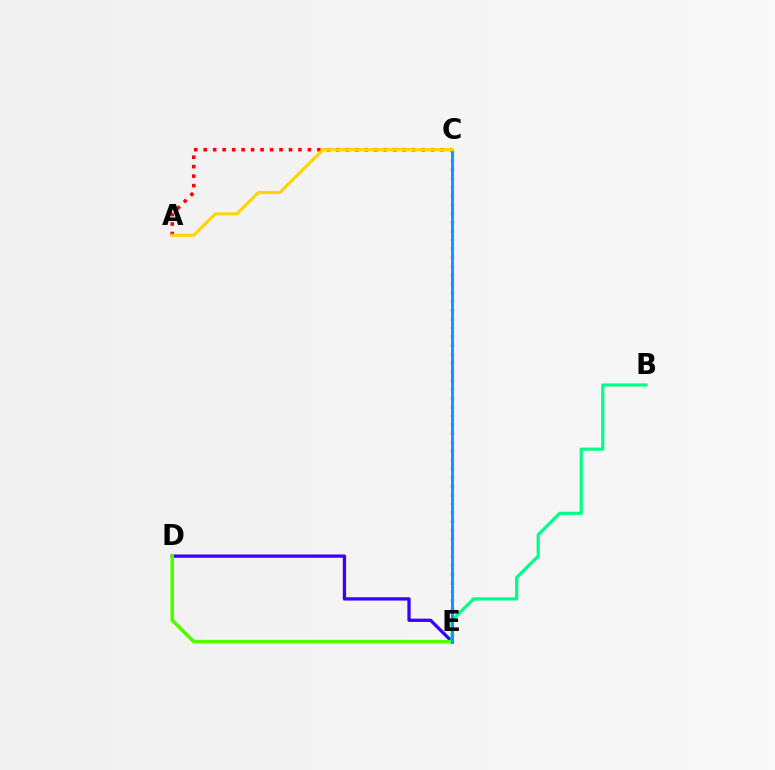{('D', 'E'): [{'color': '#3700ff', 'line_style': 'solid', 'thickness': 2.37}, {'color': '#4fff00', 'line_style': 'solid', 'thickness': 2.59}], ('C', 'E'): [{'color': '#ff00ed', 'line_style': 'dotted', 'thickness': 2.39}, {'color': '#009eff', 'line_style': 'solid', 'thickness': 2.14}], ('A', 'C'): [{'color': '#ff0000', 'line_style': 'dotted', 'thickness': 2.57}, {'color': '#ffd500', 'line_style': 'solid', 'thickness': 2.25}], ('B', 'E'): [{'color': '#00ff86', 'line_style': 'solid', 'thickness': 2.28}]}